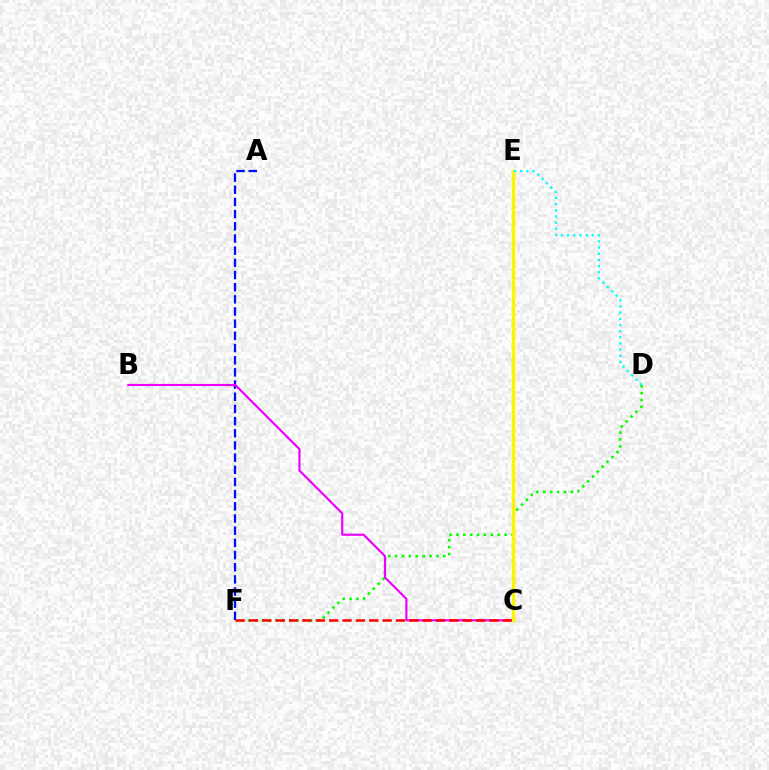{('D', 'F'): [{'color': '#08ff00', 'line_style': 'dotted', 'thickness': 1.87}], ('A', 'F'): [{'color': '#0010ff', 'line_style': 'dashed', 'thickness': 1.65}], ('B', 'C'): [{'color': '#ee00ff', 'line_style': 'solid', 'thickness': 1.54}], ('C', 'F'): [{'color': '#ff0000', 'line_style': 'dashed', 'thickness': 1.82}], ('C', 'E'): [{'color': '#fcf500', 'line_style': 'solid', 'thickness': 2.43}], ('D', 'E'): [{'color': '#00fff6', 'line_style': 'dotted', 'thickness': 1.67}]}